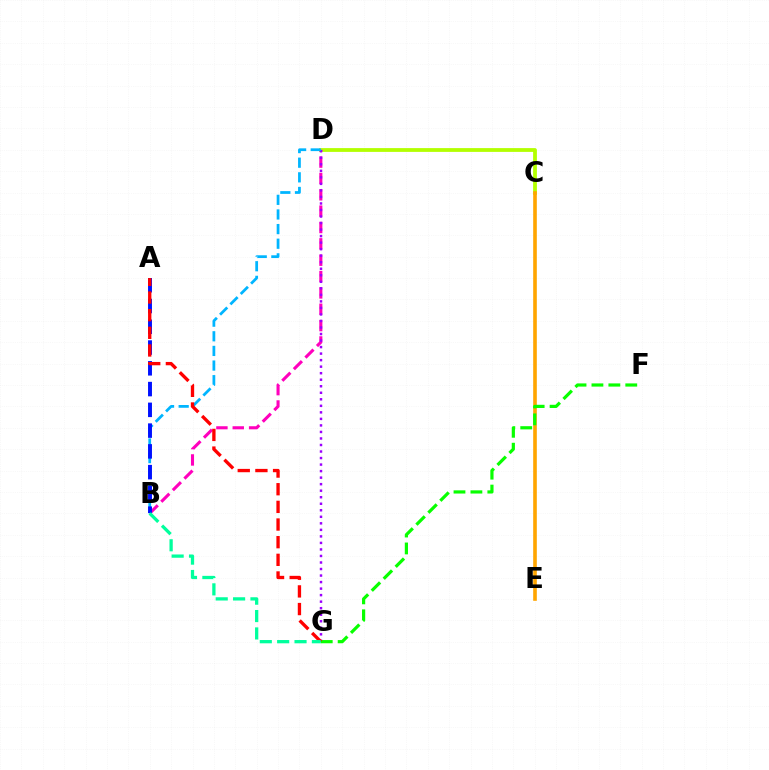{('C', 'D'): [{'color': '#b3ff00', 'line_style': 'solid', 'thickness': 2.73}], ('B', 'D'): [{'color': '#ff00bd', 'line_style': 'dashed', 'thickness': 2.22}, {'color': '#00b5ff', 'line_style': 'dashed', 'thickness': 1.99}], ('D', 'G'): [{'color': '#9b00ff', 'line_style': 'dotted', 'thickness': 1.77}], ('C', 'E'): [{'color': '#ffa500', 'line_style': 'solid', 'thickness': 2.61}], ('F', 'G'): [{'color': '#08ff00', 'line_style': 'dashed', 'thickness': 2.3}], ('A', 'B'): [{'color': '#0010ff', 'line_style': 'dashed', 'thickness': 2.82}], ('A', 'G'): [{'color': '#ff0000', 'line_style': 'dashed', 'thickness': 2.4}], ('B', 'G'): [{'color': '#00ff9d', 'line_style': 'dashed', 'thickness': 2.36}]}